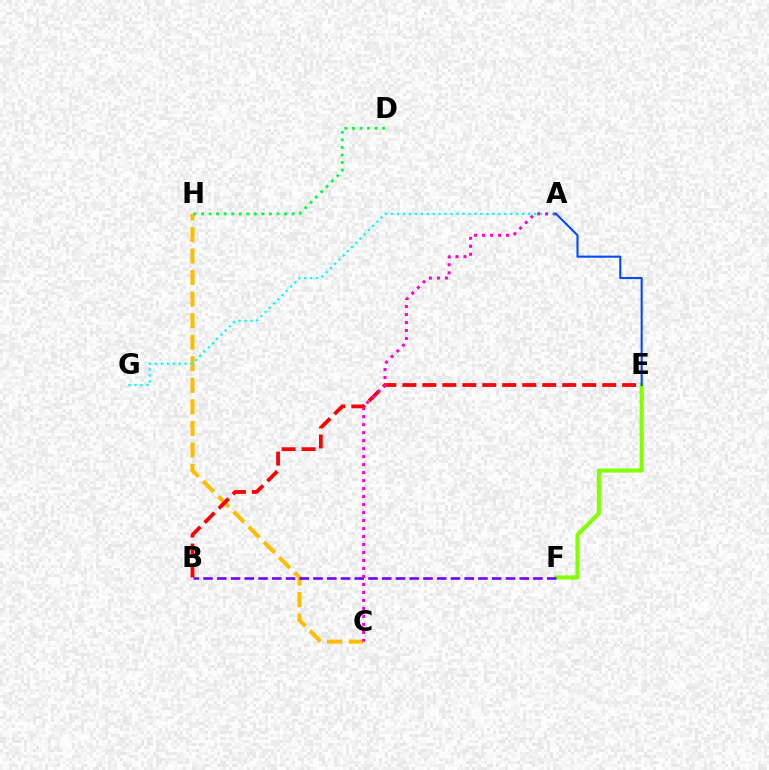{('C', 'H'): [{'color': '#ffbd00', 'line_style': 'dashed', 'thickness': 2.93}], ('A', 'G'): [{'color': '#00fff6', 'line_style': 'dotted', 'thickness': 1.62}], ('E', 'F'): [{'color': '#84ff00', 'line_style': 'solid', 'thickness': 2.94}], ('B', 'F'): [{'color': '#7200ff', 'line_style': 'dashed', 'thickness': 1.87}], ('B', 'E'): [{'color': '#ff0000', 'line_style': 'dashed', 'thickness': 2.71}], ('A', 'C'): [{'color': '#ff00cf', 'line_style': 'dotted', 'thickness': 2.17}], ('D', 'H'): [{'color': '#00ff39', 'line_style': 'dotted', 'thickness': 2.05}], ('A', 'E'): [{'color': '#004bff', 'line_style': 'solid', 'thickness': 1.51}]}